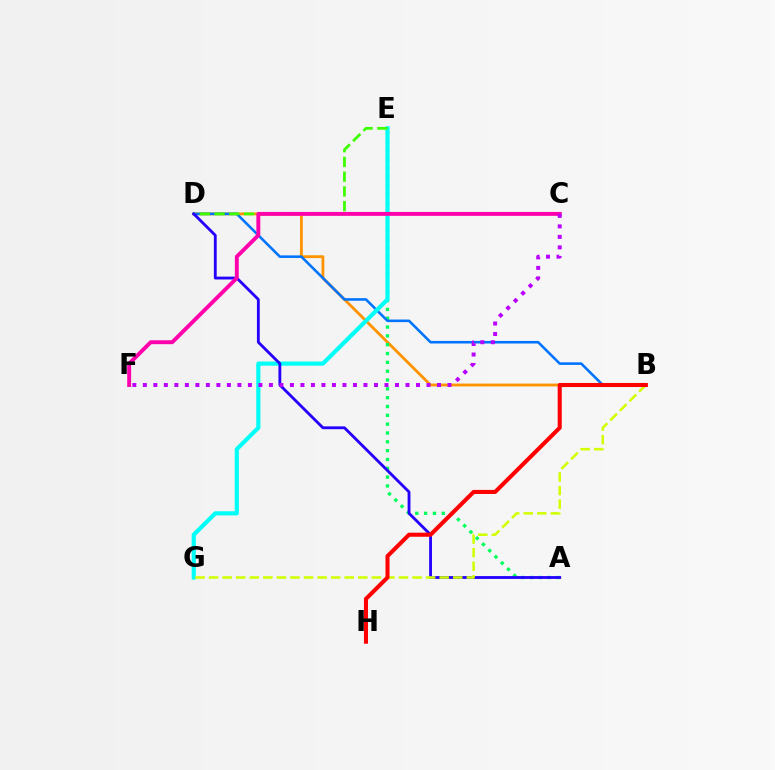{('B', 'D'): [{'color': '#ff9400', 'line_style': 'solid', 'thickness': 2.03}, {'color': '#0074ff', 'line_style': 'solid', 'thickness': 1.86}], ('A', 'E'): [{'color': '#00ff5c', 'line_style': 'dotted', 'thickness': 2.4}], ('E', 'G'): [{'color': '#00fff6', 'line_style': 'solid', 'thickness': 2.99}], ('D', 'E'): [{'color': '#3dff00', 'line_style': 'dashed', 'thickness': 2.0}], ('A', 'D'): [{'color': '#2500ff', 'line_style': 'solid', 'thickness': 2.04}], ('C', 'F'): [{'color': '#ff00ac', 'line_style': 'solid', 'thickness': 2.81}, {'color': '#b900ff', 'line_style': 'dotted', 'thickness': 2.85}], ('B', 'G'): [{'color': '#d1ff00', 'line_style': 'dashed', 'thickness': 1.84}], ('B', 'H'): [{'color': '#ff0000', 'line_style': 'solid', 'thickness': 2.93}]}